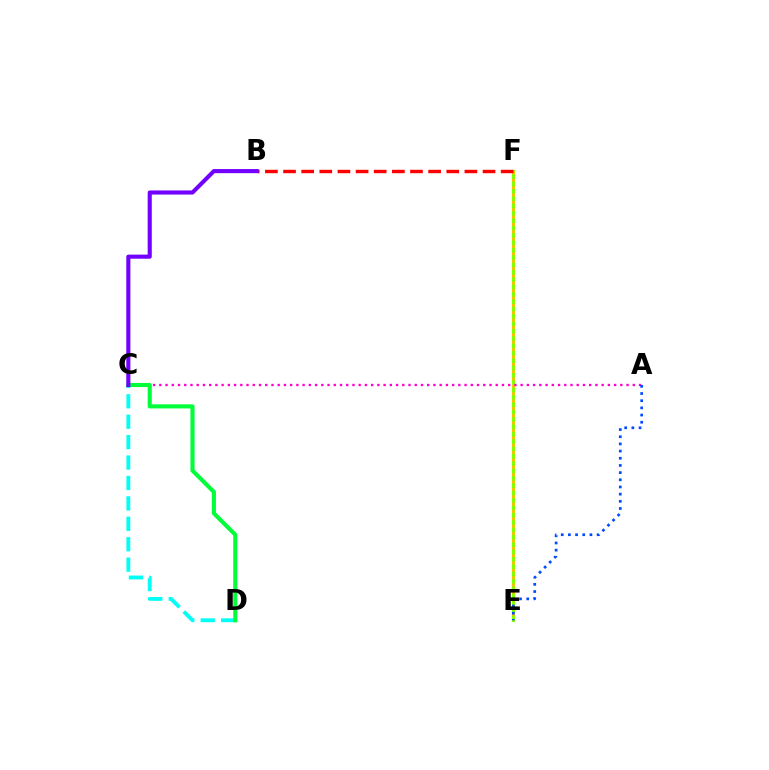{('E', 'F'): [{'color': '#84ff00', 'line_style': 'solid', 'thickness': 2.29}, {'color': '#ffbd00', 'line_style': 'dotted', 'thickness': 2.0}], ('A', 'C'): [{'color': '#ff00cf', 'line_style': 'dotted', 'thickness': 1.69}], ('C', 'D'): [{'color': '#00fff6', 'line_style': 'dashed', 'thickness': 2.77}, {'color': '#00ff39', 'line_style': 'solid', 'thickness': 2.95}], ('B', 'F'): [{'color': '#ff0000', 'line_style': 'dashed', 'thickness': 2.46}], ('B', 'C'): [{'color': '#7200ff', 'line_style': 'solid', 'thickness': 2.95}], ('A', 'E'): [{'color': '#004bff', 'line_style': 'dotted', 'thickness': 1.95}]}